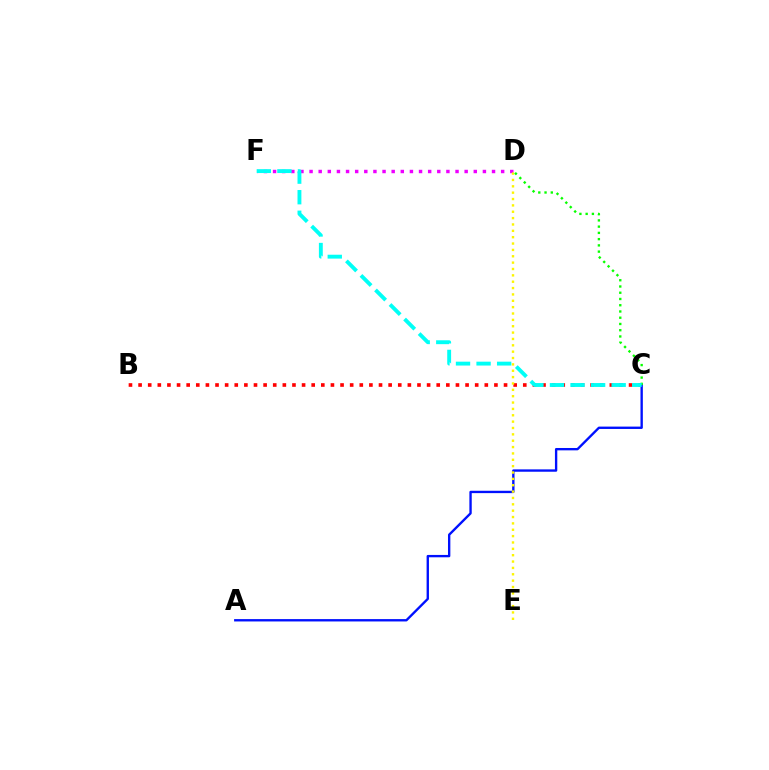{('B', 'C'): [{'color': '#ff0000', 'line_style': 'dotted', 'thickness': 2.61}], ('A', 'C'): [{'color': '#0010ff', 'line_style': 'solid', 'thickness': 1.7}], ('D', 'F'): [{'color': '#ee00ff', 'line_style': 'dotted', 'thickness': 2.48}], ('D', 'E'): [{'color': '#fcf500', 'line_style': 'dotted', 'thickness': 1.73}], ('C', 'D'): [{'color': '#08ff00', 'line_style': 'dotted', 'thickness': 1.7}], ('C', 'F'): [{'color': '#00fff6', 'line_style': 'dashed', 'thickness': 2.79}]}